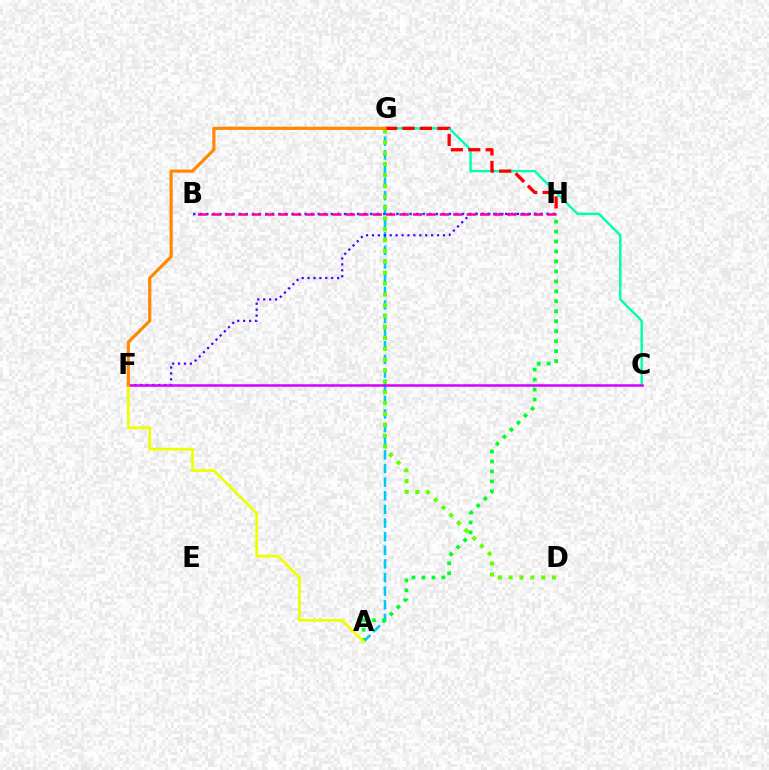{('A', 'G'): [{'color': '#00c7ff', 'line_style': 'dashed', 'thickness': 1.85}], ('F', 'H'): [{'color': '#4f00ff', 'line_style': 'dotted', 'thickness': 1.61}], ('B', 'H'): [{'color': '#003fff', 'line_style': 'dotted', 'thickness': 1.78}, {'color': '#ff00a0', 'line_style': 'dashed', 'thickness': 1.82}], ('C', 'G'): [{'color': '#00ffaf', 'line_style': 'solid', 'thickness': 1.75}], ('C', 'F'): [{'color': '#d600ff', 'line_style': 'solid', 'thickness': 1.8}], ('D', 'G'): [{'color': '#66ff00', 'line_style': 'dotted', 'thickness': 2.95}], ('G', 'H'): [{'color': '#ff0000', 'line_style': 'dashed', 'thickness': 2.37}], ('A', 'H'): [{'color': '#00ff27', 'line_style': 'dotted', 'thickness': 2.71}], ('A', 'F'): [{'color': '#eeff00', 'line_style': 'solid', 'thickness': 1.98}], ('F', 'G'): [{'color': '#ff8800', 'line_style': 'solid', 'thickness': 2.29}]}